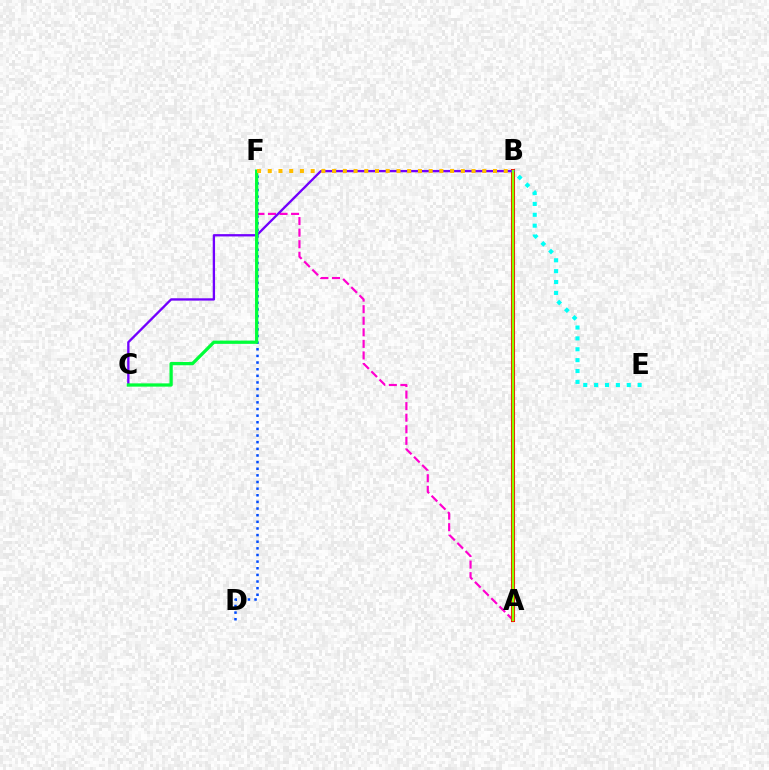{('A', 'F'): [{'color': '#ff00cf', 'line_style': 'dashed', 'thickness': 1.57}], ('D', 'F'): [{'color': '#004bff', 'line_style': 'dotted', 'thickness': 1.8}], ('A', 'B'): [{'color': '#ff0000', 'line_style': 'solid', 'thickness': 2.94}, {'color': '#84ff00', 'line_style': 'solid', 'thickness': 1.75}], ('B', 'C'): [{'color': '#7200ff', 'line_style': 'solid', 'thickness': 1.67}], ('C', 'F'): [{'color': '#00ff39', 'line_style': 'solid', 'thickness': 2.35}], ('B', 'E'): [{'color': '#00fff6', 'line_style': 'dotted', 'thickness': 2.95}], ('B', 'F'): [{'color': '#ffbd00', 'line_style': 'dotted', 'thickness': 2.91}]}